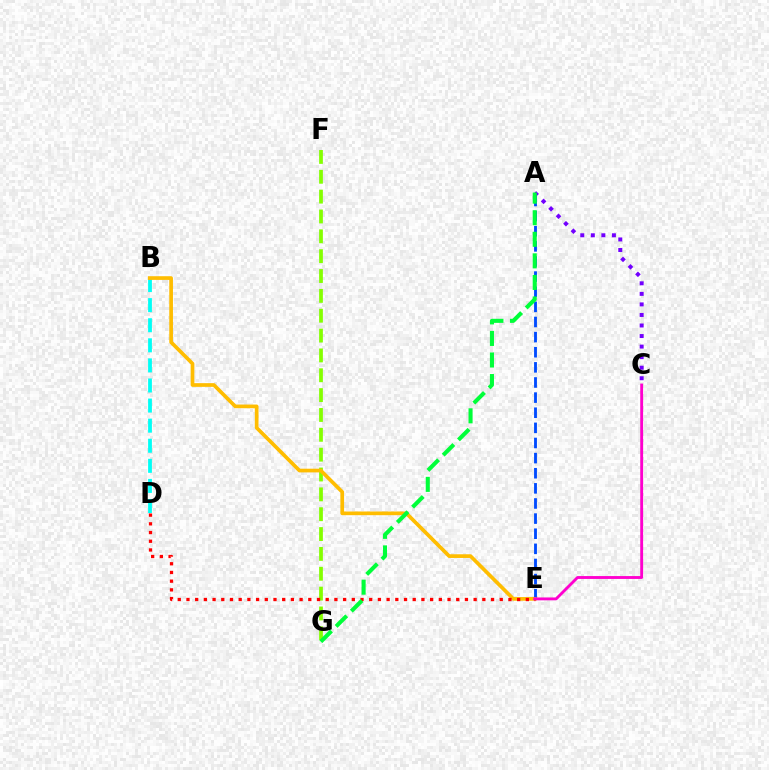{('F', 'G'): [{'color': '#84ff00', 'line_style': 'dashed', 'thickness': 2.7}], ('A', 'C'): [{'color': '#7200ff', 'line_style': 'dotted', 'thickness': 2.87}], ('A', 'E'): [{'color': '#004bff', 'line_style': 'dashed', 'thickness': 2.05}], ('B', 'D'): [{'color': '#00fff6', 'line_style': 'dashed', 'thickness': 2.73}], ('B', 'E'): [{'color': '#ffbd00', 'line_style': 'solid', 'thickness': 2.66}], ('D', 'E'): [{'color': '#ff0000', 'line_style': 'dotted', 'thickness': 2.36}], ('C', 'E'): [{'color': '#ff00cf', 'line_style': 'solid', 'thickness': 2.06}], ('A', 'G'): [{'color': '#00ff39', 'line_style': 'dashed', 'thickness': 2.93}]}